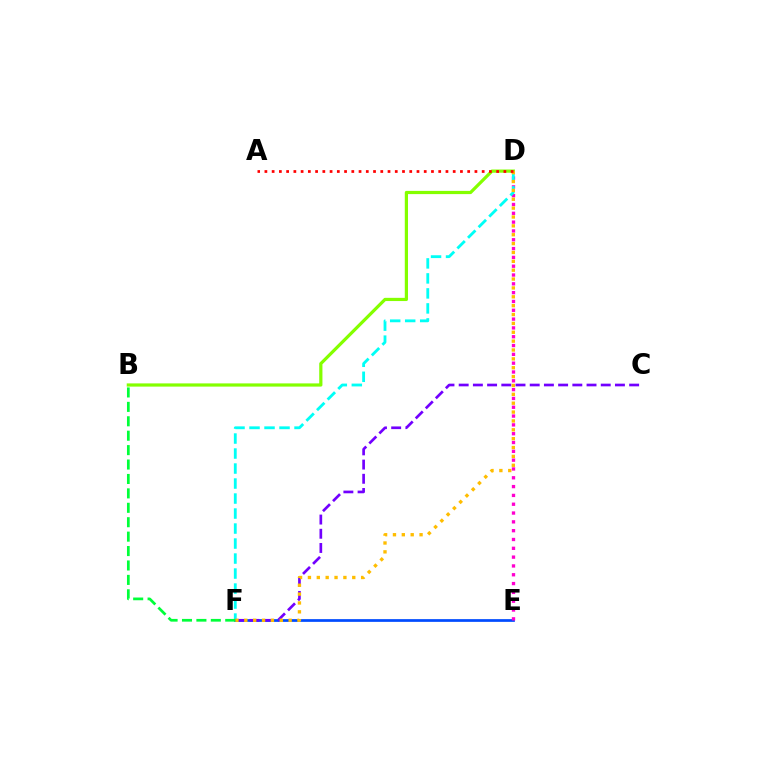{('E', 'F'): [{'color': '#004bff', 'line_style': 'solid', 'thickness': 1.96}], ('B', 'D'): [{'color': '#84ff00', 'line_style': 'solid', 'thickness': 2.31}], ('D', 'E'): [{'color': '#ff00cf', 'line_style': 'dotted', 'thickness': 2.4}], ('D', 'F'): [{'color': '#00fff6', 'line_style': 'dashed', 'thickness': 2.04}, {'color': '#ffbd00', 'line_style': 'dotted', 'thickness': 2.41}], ('C', 'F'): [{'color': '#7200ff', 'line_style': 'dashed', 'thickness': 1.93}], ('B', 'F'): [{'color': '#00ff39', 'line_style': 'dashed', 'thickness': 1.96}], ('A', 'D'): [{'color': '#ff0000', 'line_style': 'dotted', 'thickness': 1.97}]}